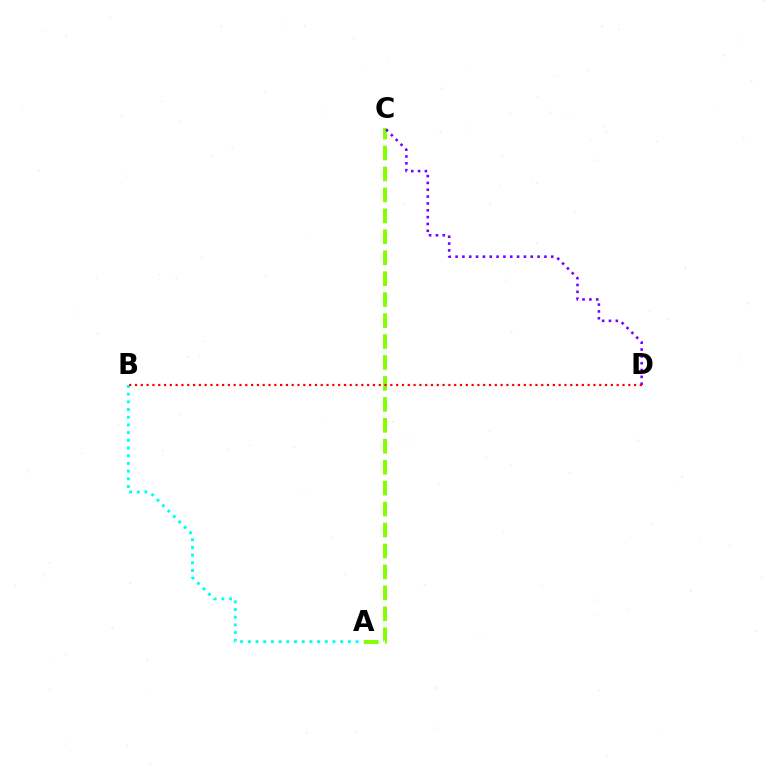{('A', 'C'): [{'color': '#84ff00', 'line_style': 'dashed', 'thickness': 2.85}], ('A', 'B'): [{'color': '#00fff6', 'line_style': 'dotted', 'thickness': 2.09}], ('C', 'D'): [{'color': '#7200ff', 'line_style': 'dotted', 'thickness': 1.86}], ('B', 'D'): [{'color': '#ff0000', 'line_style': 'dotted', 'thickness': 1.58}]}